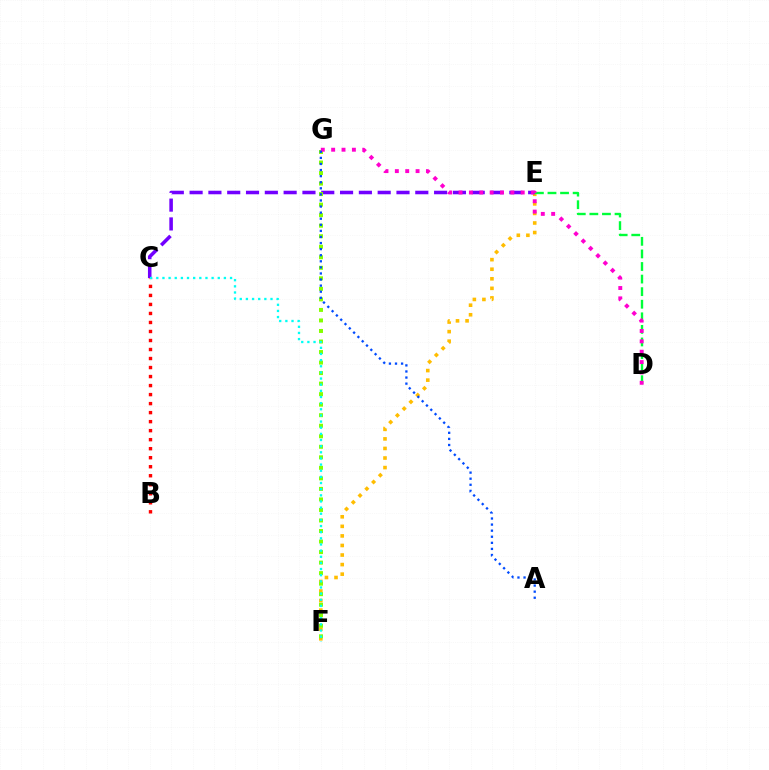{('E', 'F'): [{'color': '#ffbd00', 'line_style': 'dotted', 'thickness': 2.6}], ('B', 'C'): [{'color': '#ff0000', 'line_style': 'dotted', 'thickness': 2.45}], ('D', 'E'): [{'color': '#00ff39', 'line_style': 'dashed', 'thickness': 1.71}], ('C', 'E'): [{'color': '#7200ff', 'line_style': 'dashed', 'thickness': 2.56}], ('F', 'G'): [{'color': '#84ff00', 'line_style': 'dotted', 'thickness': 2.86}], ('D', 'G'): [{'color': '#ff00cf', 'line_style': 'dotted', 'thickness': 2.82}], ('A', 'G'): [{'color': '#004bff', 'line_style': 'dotted', 'thickness': 1.65}], ('C', 'F'): [{'color': '#00fff6', 'line_style': 'dotted', 'thickness': 1.67}]}